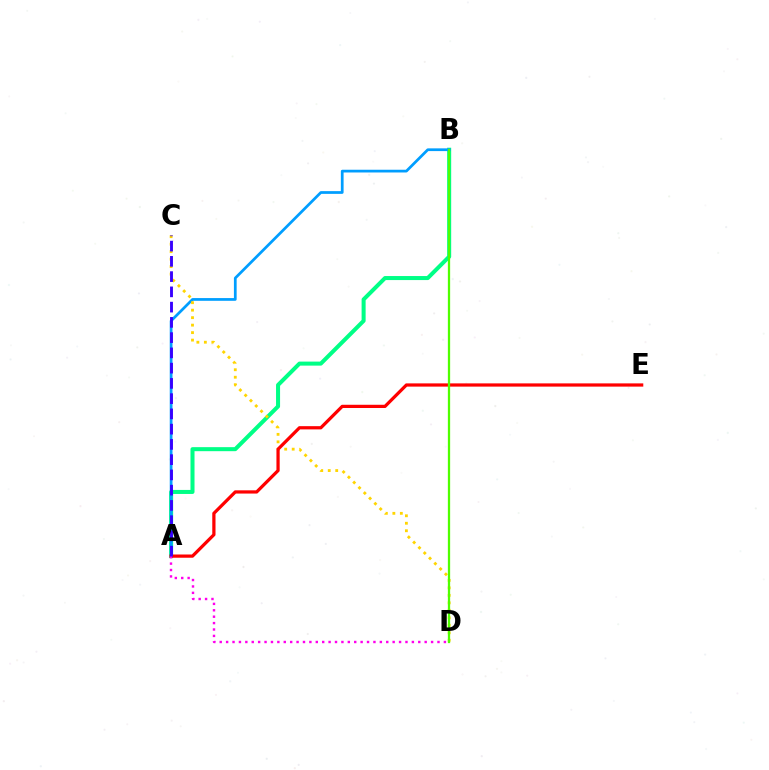{('A', 'B'): [{'color': '#00ff86', 'line_style': 'solid', 'thickness': 2.9}, {'color': '#009eff', 'line_style': 'solid', 'thickness': 1.97}], ('C', 'D'): [{'color': '#ffd500', 'line_style': 'dotted', 'thickness': 2.03}], ('A', 'E'): [{'color': '#ff0000', 'line_style': 'solid', 'thickness': 2.33}], ('A', 'D'): [{'color': '#ff00ed', 'line_style': 'dotted', 'thickness': 1.74}], ('A', 'C'): [{'color': '#3700ff', 'line_style': 'dashed', 'thickness': 2.07}], ('B', 'D'): [{'color': '#4fff00', 'line_style': 'solid', 'thickness': 1.64}]}